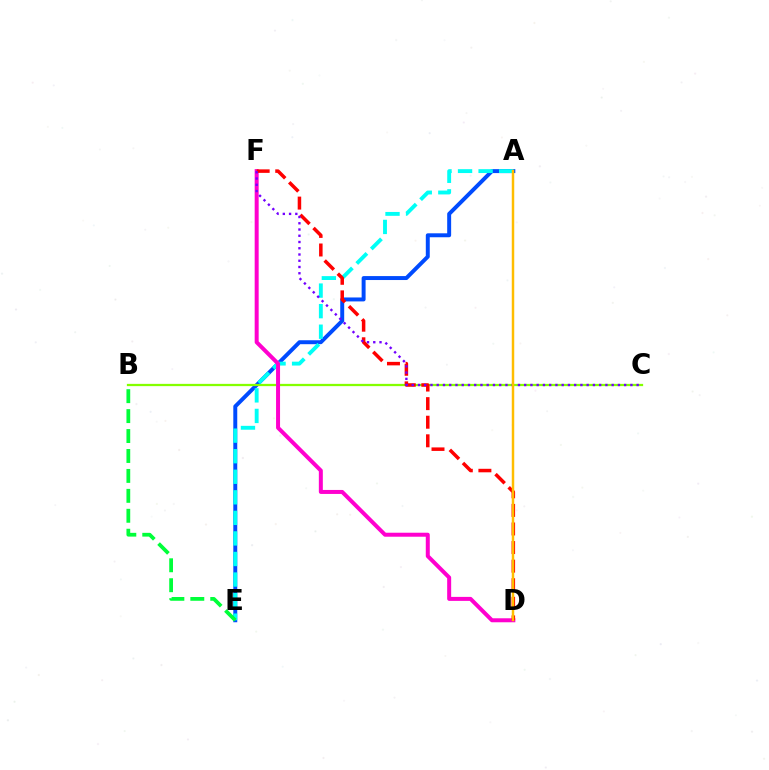{('A', 'E'): [{'color': '#004bff', 'line_style': 'solid', 'thickness': 2.84}, {'color': '#00fff6', 'line_style': 'dashed', 'thickness': 2.79}], ('B', 'C'): [{'color': '#84ff00', 'line_style': 'solid', 'thickness': 1.63}], ('D', 'F'): [{'color': '#ff00cf', 'line_style': 'solid', 'thickness': 2.87}, {'color': '#ff0000', 'line_style': 'dashed', 'thickness': 2.52}], ('C', 'F'): [{'color': '#7200ff', 'line_style': 'dotted', 'thickness': 1.7}], ('B', 'E'): [{'color': '#00ff39', 'line_style': 'dashed', 'thickness': 2.71}], ('A', 'D'): [{'color': '#ffbd00', 'line_style': 'solid', 'thickness': 1.78}]}